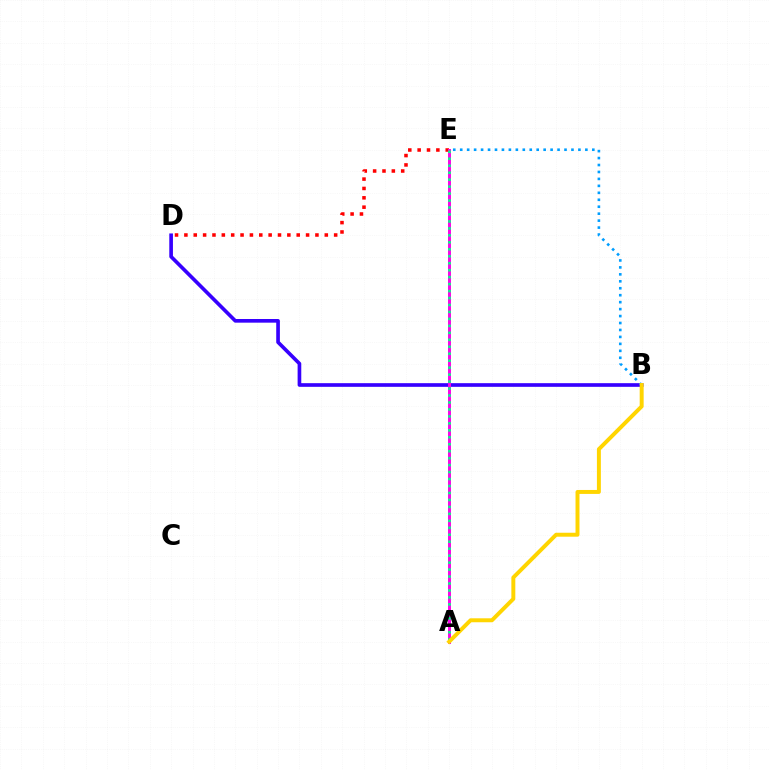{('B', 'D'): [{'color': '#3700ff', 'line_style': 'solid', 'thickness': 2.63}], ('A', 'E'): [{'color': '#4fff00', 'line_style': 'solid', 'thickness': 1.84}, {'color': '#ff00ed', 'line_style': 'solid', 'thickness': 2.12}, {'color': '#00ff86', 'line_style': 'dotted', 'thickness': 1.89}], ('D', 'E'): [{'color': '#ff0000', 'line_style': 'dotted', 'thickness': 2.54}], ('B', 'E'): [{'color': '#009eff', 'line_style': 'dotted', 'thickness': 1.89}], ('A', 'B'): [{'color': '#ffd500', 'line_style': 'solid', 'thickness': 2.85}]}